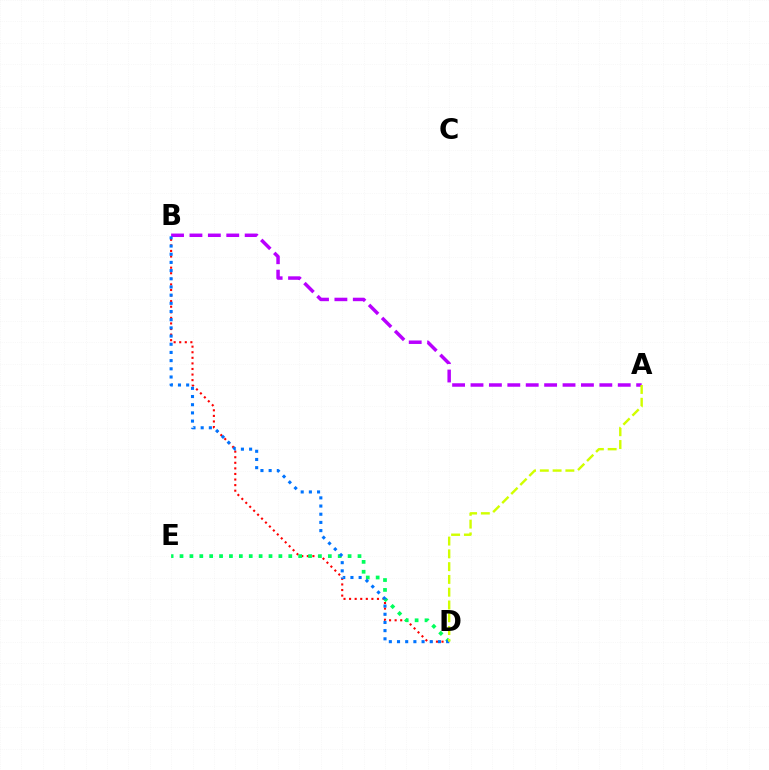{('A', 'B'): [{'color': '#b900ff', 'line_style': 'dashed', 'thickness': 2.5}], ('B', 'D'): [{'color': '#ff0000', 'line_style': 'dotted', 'thickness': 1.52}, {'color': '#0074ff', 'line_style': 'dotted', 'thickness': 2.22}], ('D', 'E'): [{'color': '#00ff5c', 'line_style': 'dotted', 'thickness': 2.69}], ('A', 'D'): [{'color': '#d1ff00', 'line_style': 'dashed', 'thickness': 1.74}]}